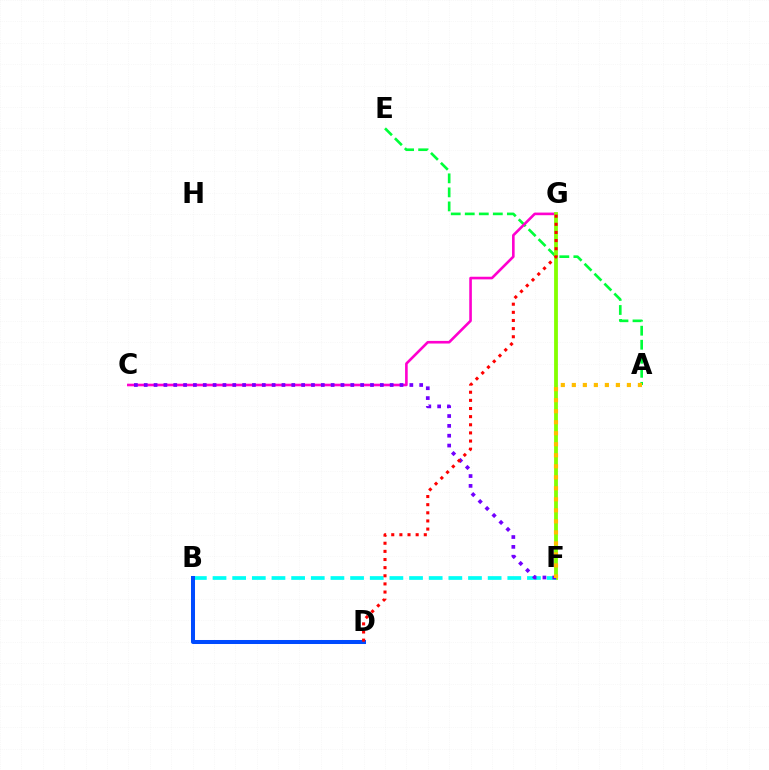{('A', 'E'): [{'color': '#00ff39', 'line_style': 'dashed', 'thickness': 1.91}], ('C', 'G'): [{'color': '#ff00cf', 'line_style': 'solid', 'thickness': 1.89}], ('F', 'G'): [{'color': '#84ff00', 'line_style': 'solid', 'thickness': 2.74}], ('B', 'F'): [{'color': '#00fff6', 'line_style': 'dashed', 'thickness': 2.67}], ('C', 'F'): [{'color': '#7200ff', 'line_style': 'dotted', 'thickness': 2.67}], ('B', 'D'): [{'color': '#004bff', 'line_style': 'solid', 'thickness': 2.89}], ('D', 'G'): [{'color': '#ff0000', 'line_style': 'dotted', 'thickness': 2.21}], ('A', 'F'): [{'color': '#ffbd00', 'line_style': 'dotted', 'thickness': 2.99}]}